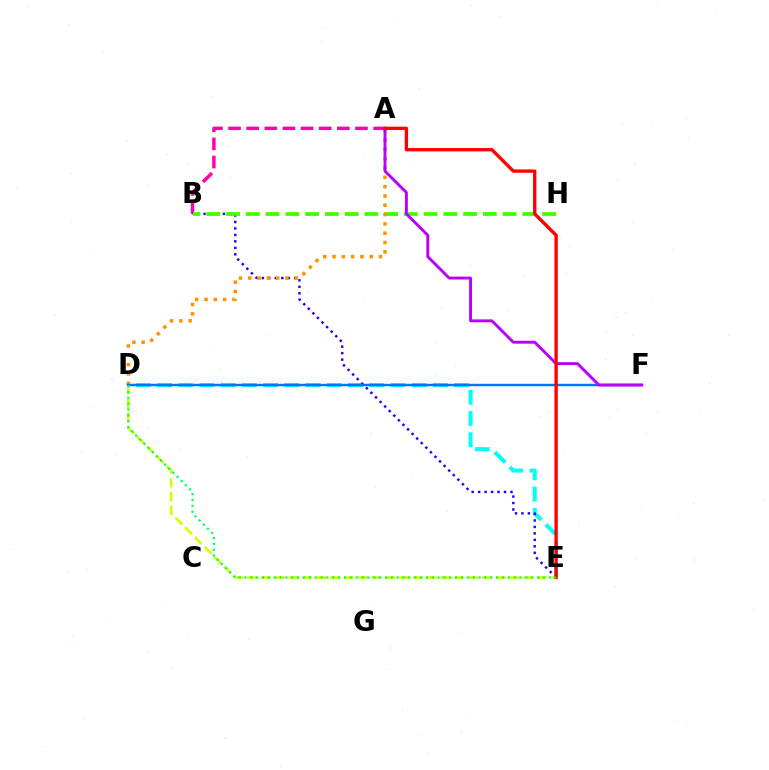{('D', 'E'): [{'color': '#00fff6', 'line_style': 'dashed', 'thickness': 2.88}, {'color': '#d1ff00', 'line_style': 'dashed', 'thickness': 1.88}, {'color': '#00ff5c', 'line_style': 'dotted', 'thickness': 1.59}], ('A', 'B'): [{'color': '#ff00ac', 'line_style': 'dashed', 'thickness': 2.46}], ('B', 'E'): [{'color': '#2500ff', 'line_style': 'dotted', 'thickness': 1.76}], ('B', 'H'): [{'color': '#3dff00', 'line_style': 'dashed', 'thickness': 2.68}], ('A', 'D'): [{'color': '#ff9400', 'line_style': 'dotted', 'thickness': 2.53}], ('D', 'F'): [{'color': '#0074ff', 'line_style': 'solid', 'thickness': 1.75}], ('A', 'F'): [{'color': '#b900ff', 'line_style': 'solid', 'thickness': 2.08}], ('A', 'E'): [{'color': '#ff0000', 'line_style': 'solid', 'thickness': 2.41}]}